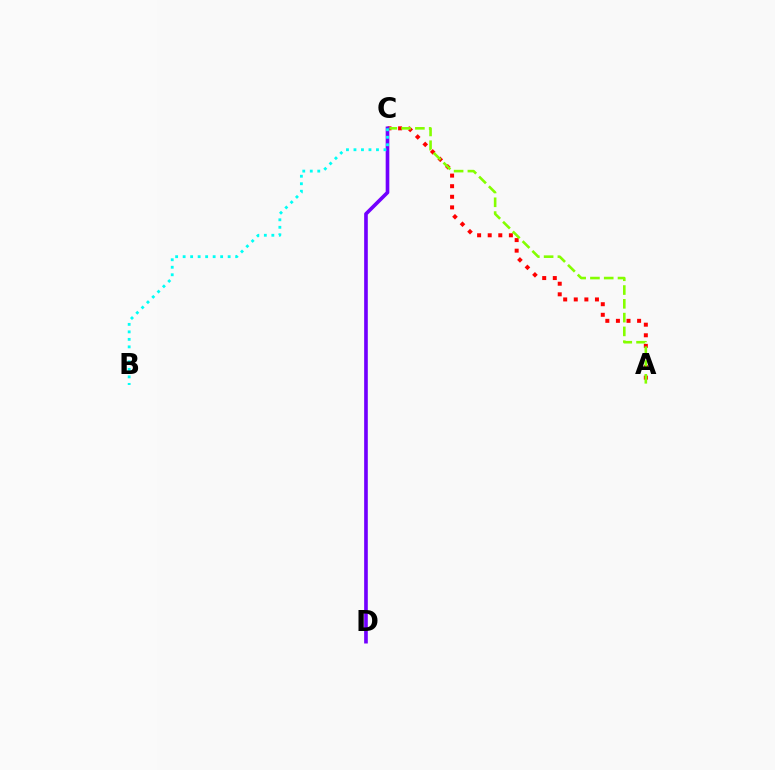{('A', 'C'): [{'color': '#ff0000', 'line_style': 'dotted', 'thickness': 2.88}, {'color': '#84ff00', 'line_style': 'dashed', 'thickness': 1.87}], ('C', 'D'): [{'color': '#7200ff', 'line_style': 'solid', 'thickness': 2.62}], ('B', 'C'): [{'color': '#00fff6', 'line_style': 'dotted', 'thickness': 2.04}]}